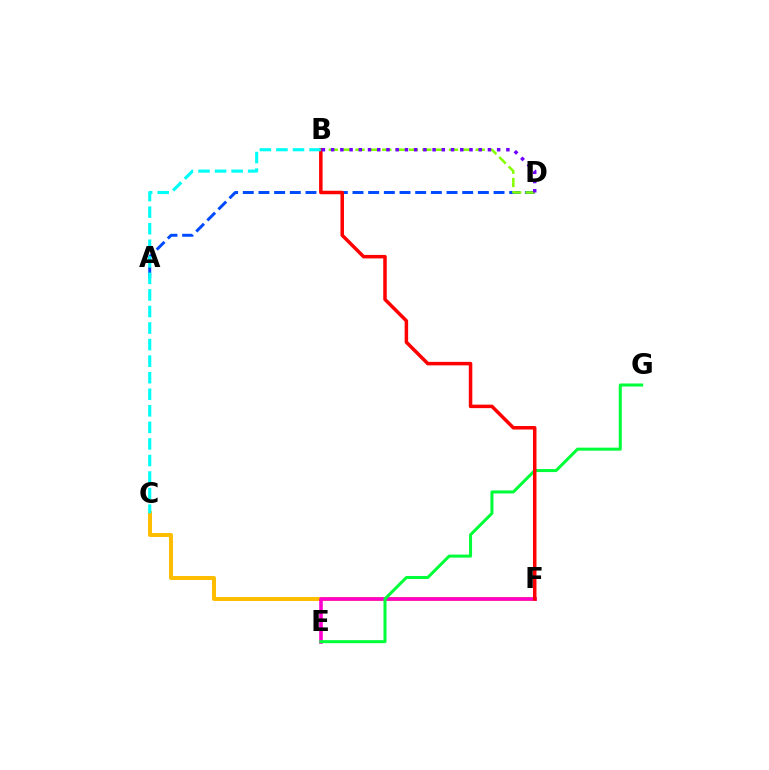{('C', 'F'): [{'color': '#ffbd00', 'line_style': 'solid', 'thickness': 2.86}], ('A', 'D'): [{'color': '#004bff', 'line_style': 'dashed', 'thickness': 2.13}], ('E', 'F'): [{'color': '#ff00cf', 'line_style': 'solid', 'thickness': 2.6}], ('B', 'D'): [{'color': '#84ff00', 'line_style': 'dashed', 'thickness': 1.81}, {'color': '#7200ff', 'line_style': 'dotted', 'thickness': 2.51}], ('E', 'G'): [{'color': '#00ff39', 'line_style': 'solid', 'thickness': 2.18}], ('B', 'F'): [{'color': '#ff0000', 'line_style': 'solid', 'thickness': 2.52}], ('B', 'C'): [{'color': '#00fff6', 'line_style': 'dashed', 'thickness': 2.25}]}